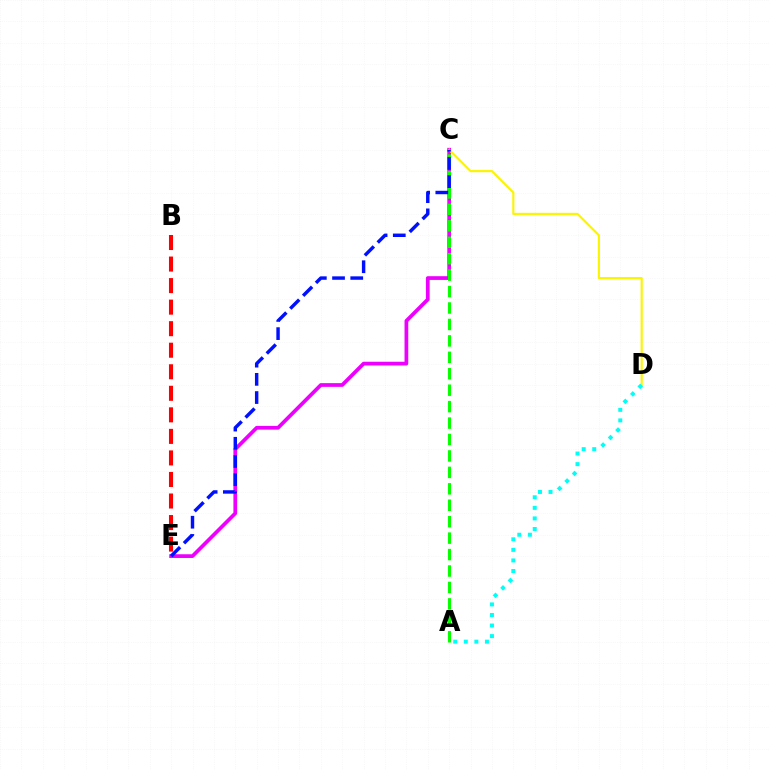{('C', 'E'): [{'color': '#ee00ff', 'line_style': 'solid', 'thickness': 2.68}, {'color': '#0010ff', 'line_style': 'dashed', 'thickness': 2.47}], ('C', 'D'): [{'color': '#fcf500', 'line_style': 'solid', 'thickness': 1.55}], ('A', 'D'): [{'color': '#00fff6', 'line_style': 'dotted', 'thickness': 2.87}], ('B', 'E'): [{'color': '#ff0000', 'line_style': 'dashed', 'thickness': 2.93}], ('A', 'C'): [{'color': '#08ff00', 'line_style': 'dashed', 'thickness': 2.23}]}